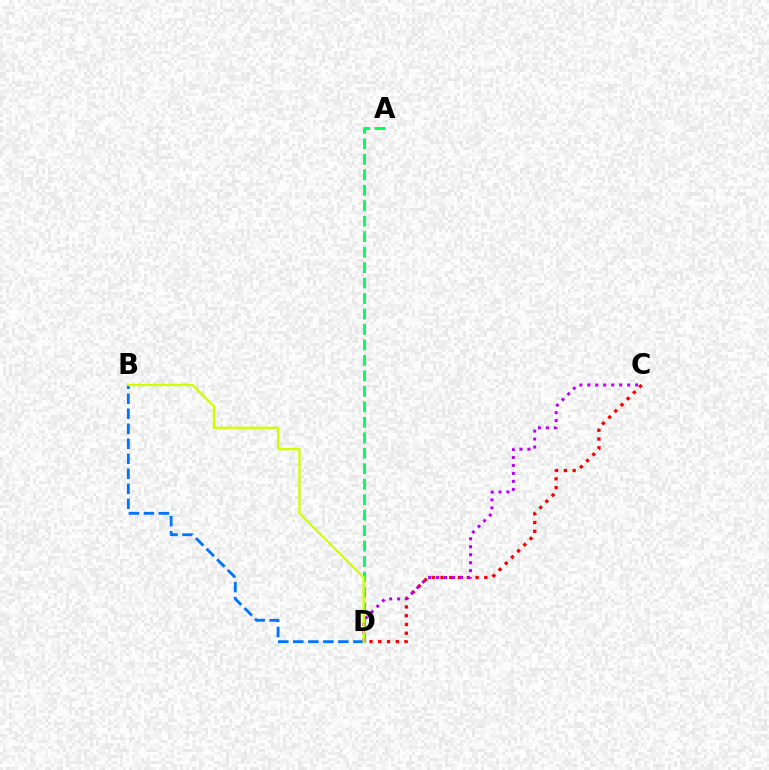{('A', 'D'): [{'color': '#00ff5c', 'line_style': 'dashed', 'thickness': 2.1}], ('C', 'D'): [{'color': '#ff0000', 'line_style': 'dotted', 'thickness': 2.38}, {'color': '#b900ff', 'line_style': 'dotted', 'thickness': 2.16}], ('B', 'D'): [{'color': '#0074ff', 'line_style': 'dashed', 'thickness': 2.04}, {'color': '#d1ff00', 'line_style': 'solid', 'thickness': 1.65}]}